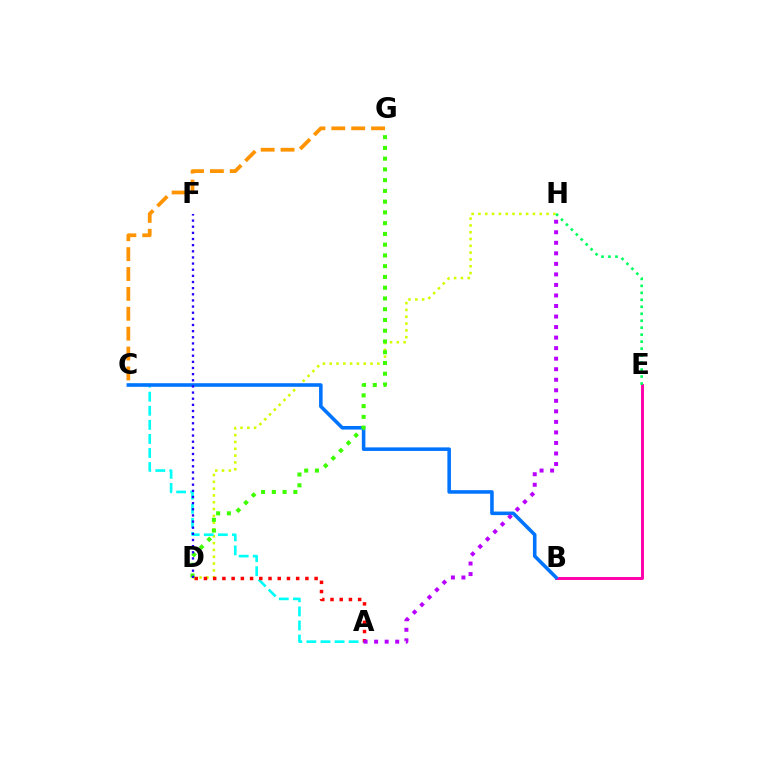{('D', 'H'): [{'color': '#d1ff00', 'line_style': 'dotted', 'thickness': 1.85}], ('A', 'C'): [{'color': '#00fff6', 'line_style': 'dashed', 'thickness': 1.91}], ('B', 'E'): [{'color': '#ff00ac', 'line_style': 'solid', 'thickness': 2.11}], ('A', 'D'): [{'color': '#ff0000', 'line_style': 'dotted', 'thickness': 2.51}], ('B', 'C'): [{'color': '#0074ff', 'line_style': 'solid', 'thickness': 2.57}], ('D', 'G'): [{'color': '#3dff00', 'line_style': 'dotted', 'thickness': 2.92}], ('E', 'H'): [{'color': '#00ff5c', 'line_style': 'dotted', 'thickness': 1.9}], ('D', 'F'): [{'color': '#2500ff', 'line_style': 'dotted', 'thickness': 1.67}], ('C', 'G'): [{'color': '#ff9400', 'line_style': 'dashed', 'thickness': 2.7}], ('A', 'H'): [{'color': '#b900ff', 'line_style': 'dotted', 'thickness': 2.86}]}